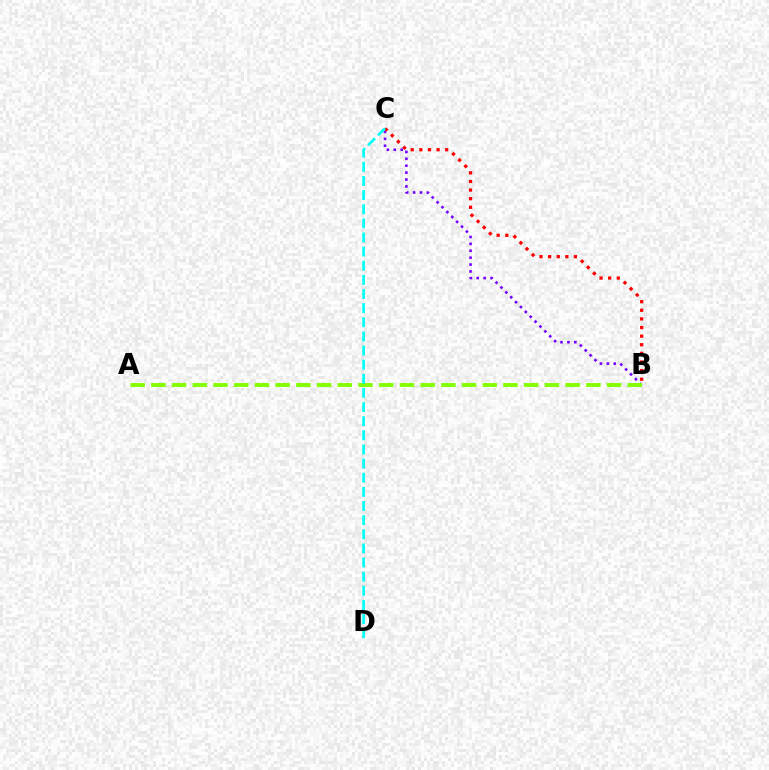{('B', 'C'): [{'color': '#7200ff', 'line_style': 'dotted', 'thickness': 1.87}, {'color': '#ff0000', 'line_style': 'dotted', 'thickness': 2.34}], ('A', 'B'): [{'color': '#84ff00', 'line_style': 'dashed', 'thickness': 2.81}], ('C', 'D'): [{'color': '#00fff6', 'line_style': 'dashed', 'thickness': 1.92}]}